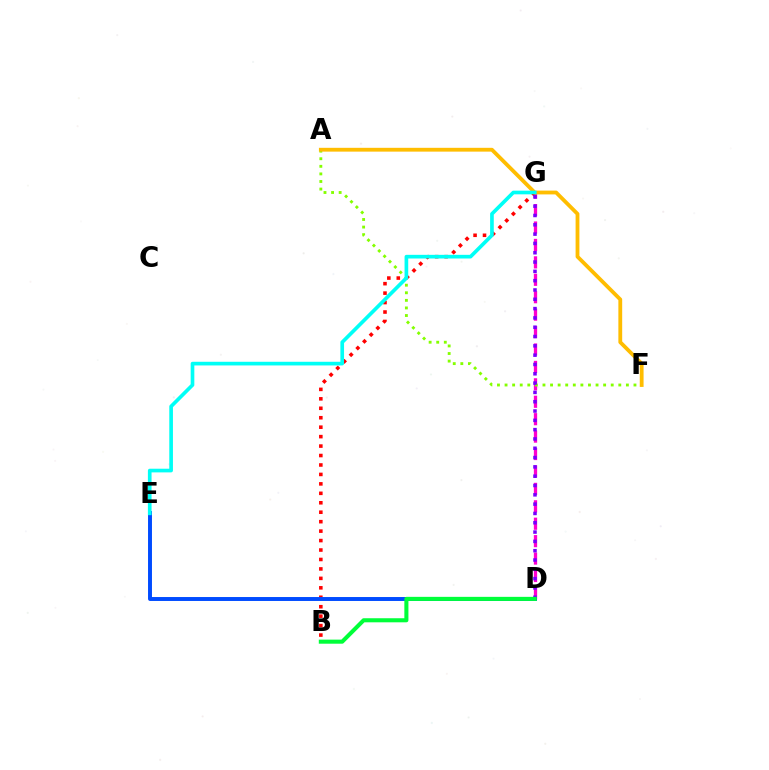{('D', 'G'): [{'color': '#ff00cf', 'line_style': 'dashed', 'thickness': 2.37}, {'color': '#7200ff', 'line_style': 'dotted', 'thickness': 2.53}], ('B', 'G'): [{'color': '#ff0000', 'line_style': 'dotted', 'thickness': 2.57}], ('A', 'F'): [{'color': '#84ff00', 'line_style': 'dotted', 'thickness': 2.06}, {'color': '#ffbd00', 'line_style': 'solid', 'thickness': 2.75}], ('D', 'E'): [{'color': '#004bff', 'line_style': 'solid', 'thickness': 2.83}], ('B', 'D'): [{'color': '#00ff39', 'line_style': 'solid', 'thickness': 2.93}], ('E', 'G'): [{'color': '#00fff6', 'line_style': 'solid', 'thickness': 2.64}]}